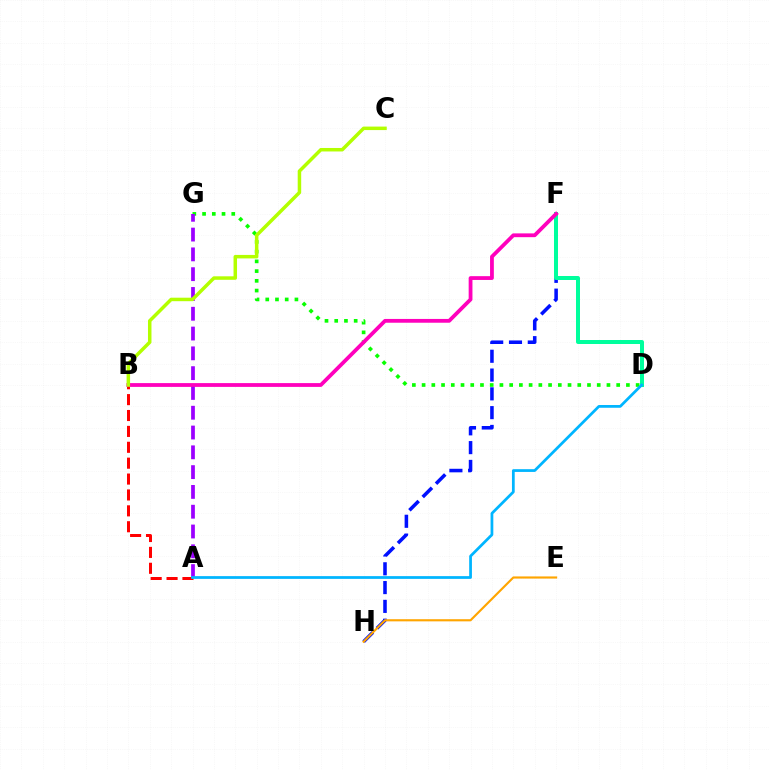{('F', 'H'): [{'color': '#0010ff', 'line_style': 'dashed', 'thickness': 2.55}], ('D', 'G'): [{'color': '#08ff00', 'line_style': 'dotted', 'thickness': 2.64}], ('A', 'G'): [{'color': '#9b00ff', 'line_style': 'dashed', 'thickness': 2.69}], ('A', 'B'): [{'color': '#ff0000', 'line_style': 'dashed', 'thickness': 2.16}], ('E', 'H'): [{'color': '#ffa500', 'line_style': 'solid', 'thickness': 1.54}], ('D', 'F'): [{'color': '#00ff9d', 'line_style': 'solid', 'thickness': 2.87}], ('B', 'F'): [{'color': '#ff00bd', 'line_style': 'solid', 'thickness': 2.73}], ('B', 'C'): [{'color': '#b3ff00', 'line_style': 'solid', 'thickness': 2.51}], ('A', 'D'): [{'color': '#00b5ff', 'line_style': 'solid', 'thickness': 1.98}]}